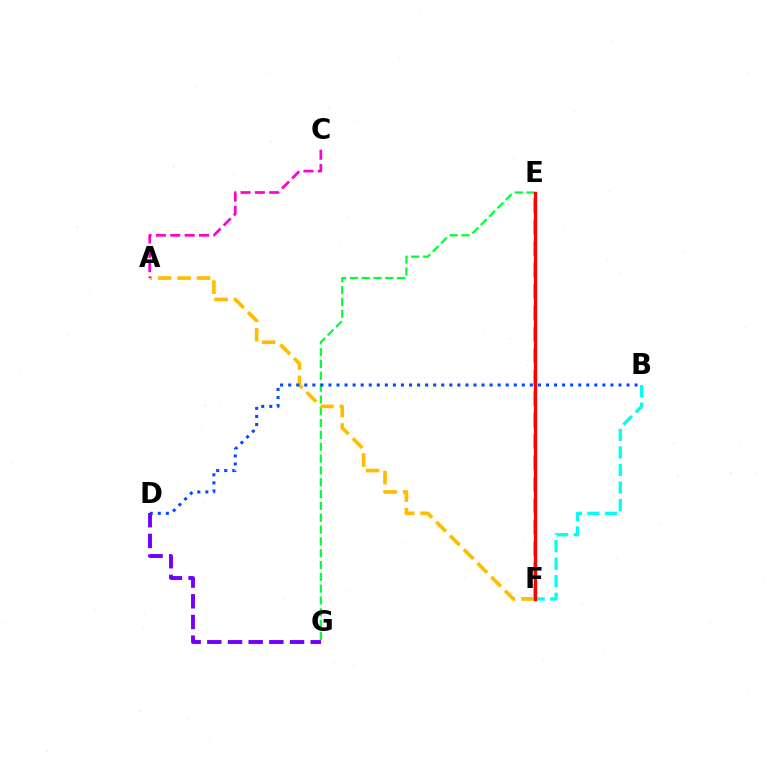{('E', 'G'): [{'color': '#00ff39', 'line_style': 'dashed', 'thickness': 1.61}], ('A', 'F'): [{'color': '#ffbd00', 'line_style': 'dashed', 'thickness': 2.64}], ('E', 'F'): [{'color': '#84ff00', 'line_style': 'dashed', 'thickness': 2.91}, {'color': '#ff0000', 'line_style': 'solid', 'thickness': 2.38}], ('B', 'D'): [{'color': '#004bff', 'line_style': 'dotted', 'thickness': 2.19}], ('D', 'G'): [{'color': '#7200ff', 'line_style': 'dashed', 'thickness': 2.81}], ('B', 'F'): [{'color': '#00fff6', 'line_style': 'dashed', 'thickness': 2.38}], ('A', 'C'): [{'color': '#ff00cf', 'line_style': 'dashed', 'thickness': 1.95}]}